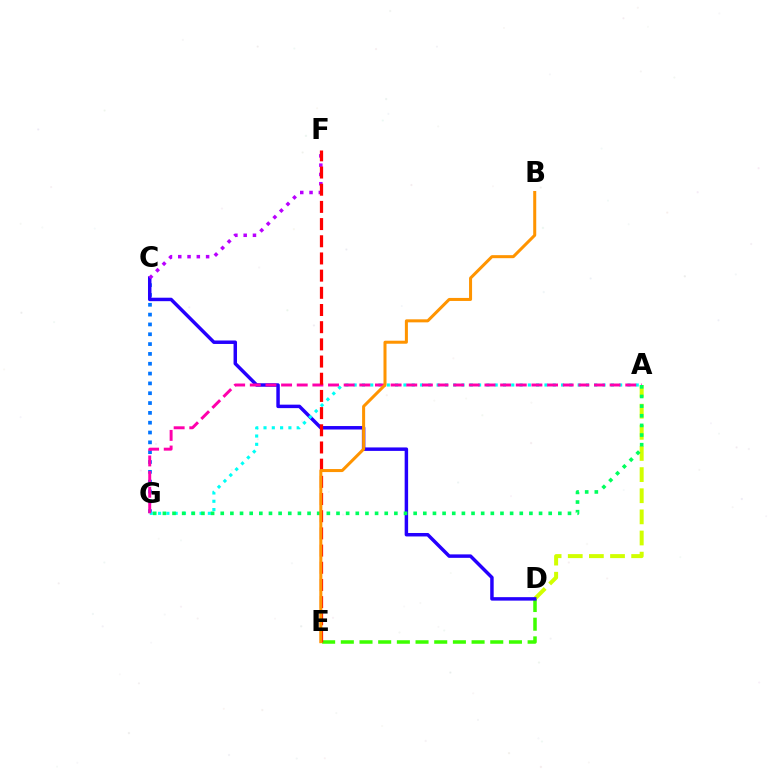{('A', 'D'): [{'color': '#d1ff00', 'line_style': 'dashed', 'thickness': 2.87}], ('C', 'G'): [{'color': '#0074ff', 'line_style': 'dotted', 'thickness': 2.67}], ('D', 'E'): [{'color': '#3dff00', 'line_style': 'dashed', 'thickness': 2.54}], ('C', 'D'): [{'color': '#2500ff', 'line_style': 'solid', 'thickness': 2.5}], ('A', 'G'): [{'color': '#00fff6', 'line_style': 'dotted', 'thickness': 2.25}, {'color': '#ff00ac', 'line_style': 'dashed', 'thickness': 2.13}, {'color': '#00ff5c', 'line_style': 'dotted', 'thickness': 2.62}], ('C', 'F'): [{'color': '#b900ff', 'line_style': 'dotted', 'thickness': 2.52}], ('E', 'F'): [{'color': '#ff0000', 'line_style': 'dashed', 'thickness': 2.33}], ('B', 'E'): [{'color': '#ff9400', 'line_style': 'solid', 'thickness': 2.18}]}